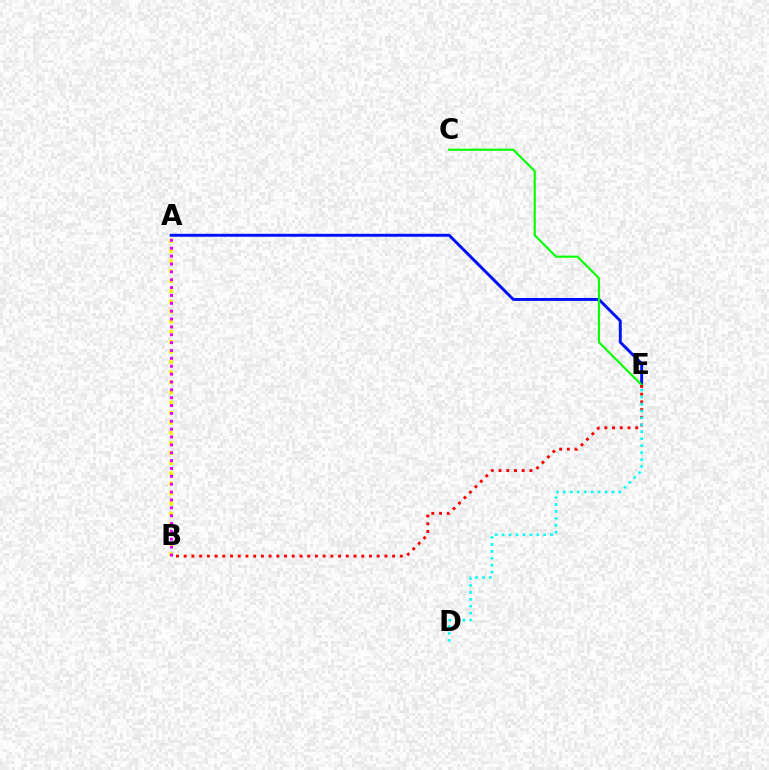{('A', 'E'): [{'color': '#0010ff', 'line_style': 'solid', 'thickness': 2.11}], ('C', 'E'): [{'color': '#08ff00', 'line_style': 'solid', 'thickness': 1.53}], ('B', 'E'): [{'color': '#ff0000', 'line_style': 'dotted', 'thickness': 2.1}], ('D', 'E'): [{'color': '#00fff6', 'line_style': 'dotted', 'thickness': 1.89}], ('A', 'B'): [{'color': '#fcf500', 'line_style': 'dotted', 'thickness': 2.75}, {'color': '#ee00ff', 'line_style': 'dotted', 'thickness': 2.14}]}